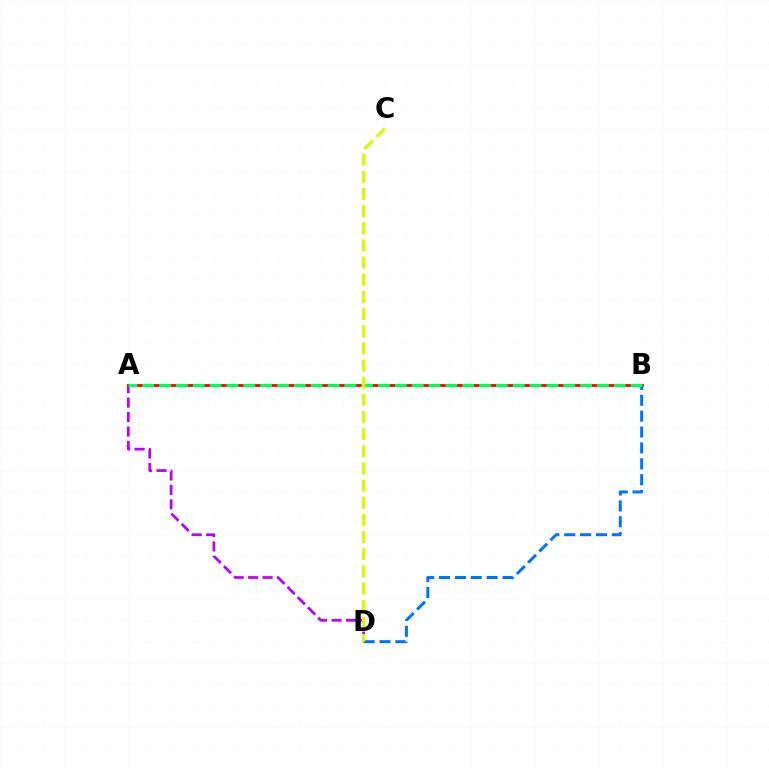{('B', 'D'): [{'color': '#0074ff', 'line_style': 'dashed', 'thickness': 2.16}], ('A', 'D'): [{'color': '#b900ff', 'line_style': 'dashed', 'thickness': 1.96}], ('A', 'B'): [{'color': '#ff0000', 'line_style': 'solid', 'thickness': 2.02}, {'color': '#00ff5c', 'line_style': 'dashed', 'thickness': 2.29}], ('C', 'D'): [{'color': '#d1ff00', 'line_style': 'dashed', 'thickness': 2.33}]}